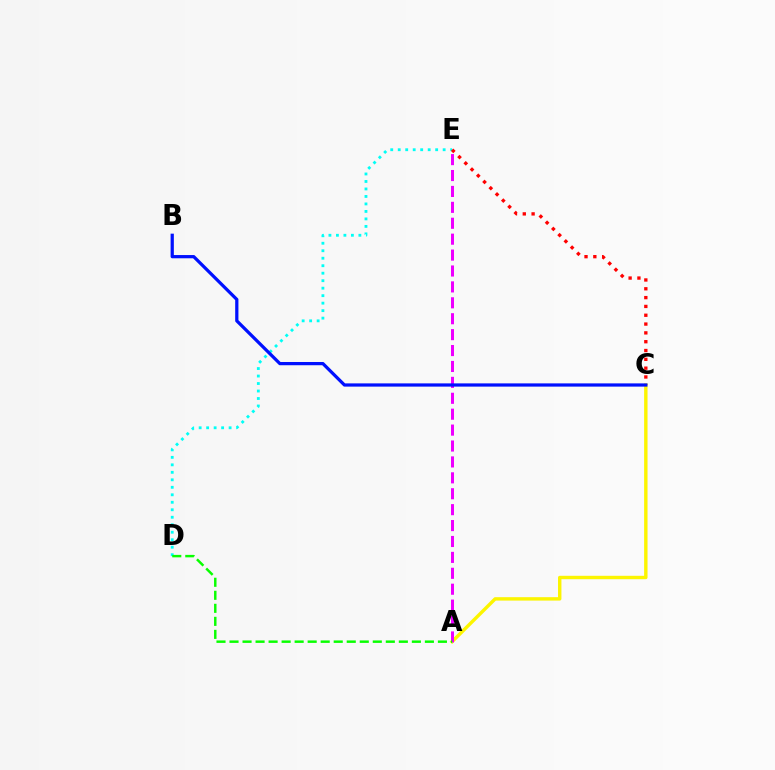{('D', 'E'): [{'color': '#00fff6', 'line_style': 'dotted', 'thickness': 2.03}], ('C', 'E'): [{'color': '#ff0000', 'line_style': 'dotted', 'thickness': 2.4}], ('A', 'C'): [{'color': '#fcf500', 'line_style': 'solid', 'thickness': 2.45}], ('A', 'E'): [{'color': '#ee00ff', 'line_style': 'dashed', 'thickness': 2.16}], ('B', 'C'): [{'color': '#0010ff', 'line_style': 'solid', 'thickness': 2.33}], ('A', 'D'): [{'color': '#08ff00', 'line_style': 'dashed', 'thickness': 1.77}]}